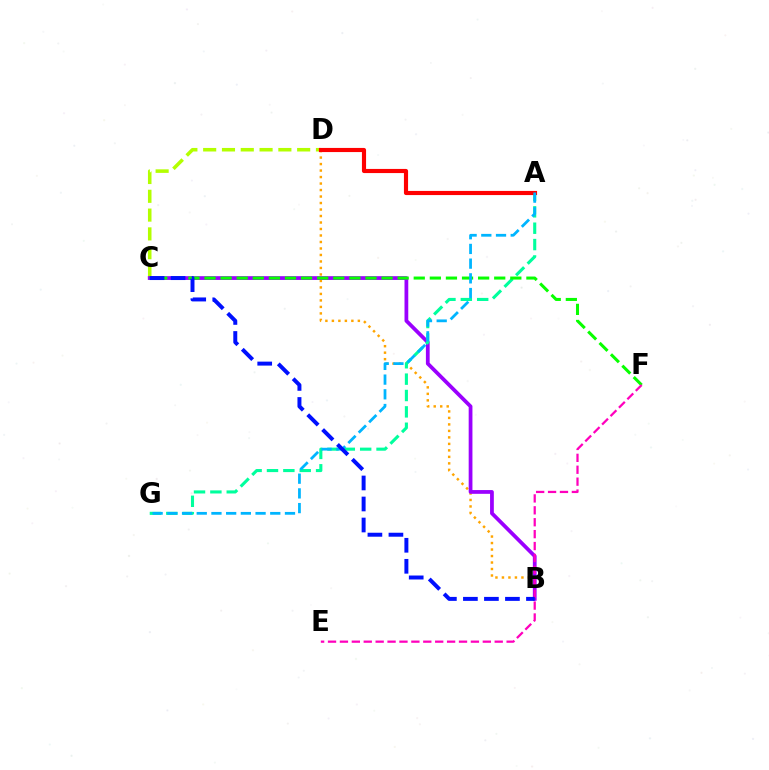{('C', 'D'): [{'color': '#b3ff00', 'line_style': 'dashed', 'thickness': 2.55}], ('B', 'D'): [{'color': '#ffa500', 'line_style': 'dotted', 'thickness': 1.76}], ('B', 'C'): [{'color': '#9b00ff', 'line_style': 'solid', 'thickness': 2.71}, {'color': '#0010ff', 'line_style': 'dashed', 'thickness': 2.86}], ('A', 'G'): [{'color': '#00ff9d', 'line_style': 'dashed', 'thickness': 2.22}, {'color': '#00b5ff', 'line_style': 'dashed', 'thickness': 2.0}], ('C', 'F'): [{'color': '#08ff00', 'line_style': 'dashed', 'thickness': 2.19}], ('A', 'D'): [{'color': '#ff0000', 'line_style': 'solid', 'thickness': 2.98}], ('E', 'F'): [{'color': '#ff00bd', 'line_style': 'dashed', 'thickness': 1.62}]}